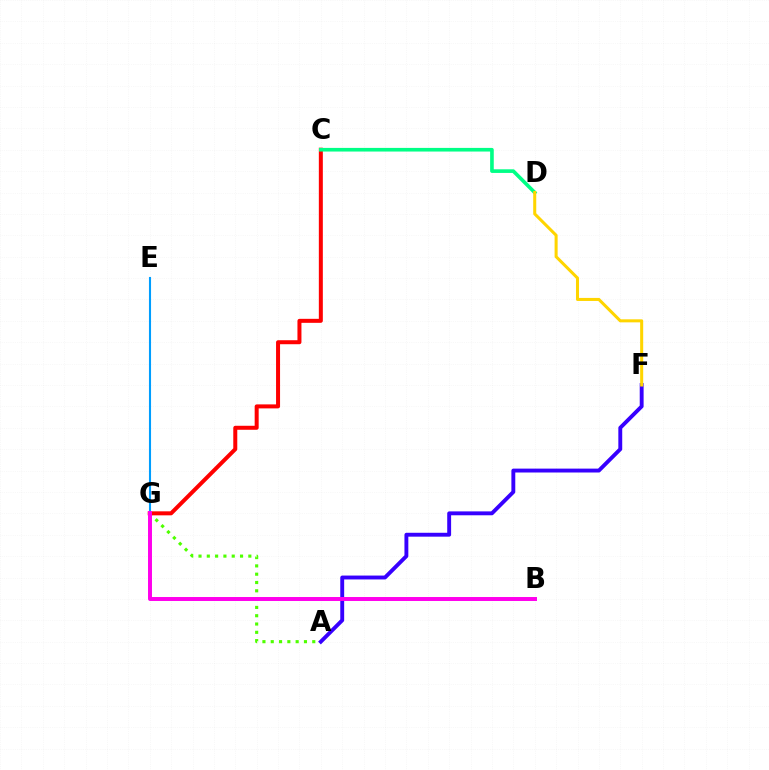{('A', 'G'): [{'color': '#4fff00', 'line_style': 'dotted', 'thickness': 2.26}], ('C', 'G'): [{'color': '#ff0000', 'line_style': 'solid', 'thickness': 2.88}], ('E', 'G'): [{'color': '#009eff', 'line_style': 'solid', 'thickness': 1.51}], ('C', 'D'): [{'color': '#00ff86', 'line_style': 'solid', 'thickness': 2.62}], ('A', 'F'): [{'color': '#3700ff', 'line_style': 'solid', 'thickness': 2.8}], ('D', 'F'): [{'color': '#ffd500', 'line_style': 'solid', 'thickness': 2.19}], ('B', 'G'): [{'color': '#ff00ed', 'line_style': 'solid', 'thickness': 2.85}]}